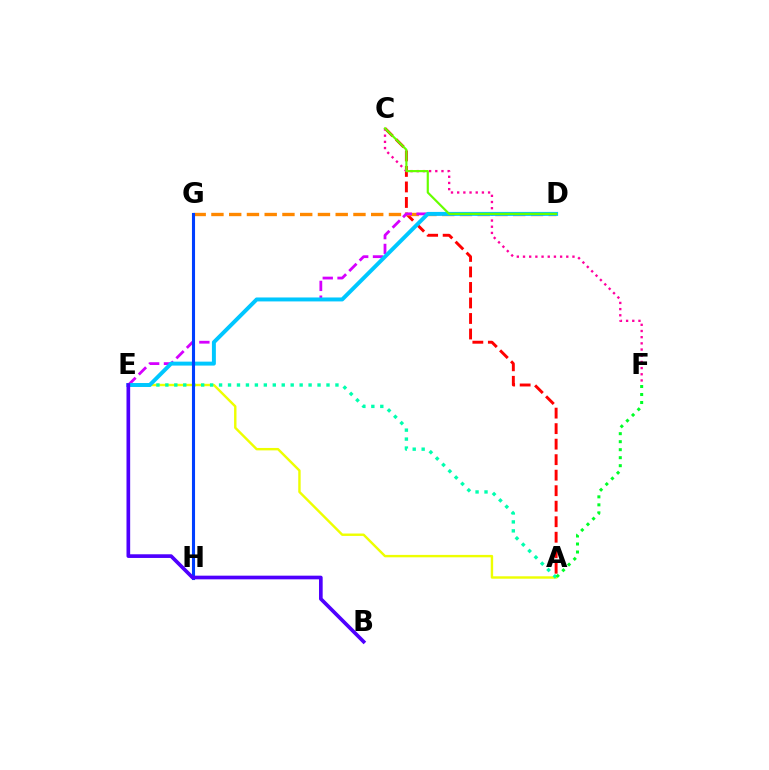{('A', 'E'): [{'color': '#eeff00', 'line_style': 'solid', 'thickness': 1.74}, {'color': '#00ffaf', 'line_style': 'dotted', 'thickness': 2.43}], ('A', 'C'): [{'color': '#ff0000', 'line_style': 'dashed', 'thickness': 2.11}], ('D', 'G'): [{'color': '#ff8800', 'line_style': 'dashed', 'thickness': 2.41}], ('C', 'F'): [{'color': '#ff00a0', 'line_style': 'dotted', 'thickness': 1.68}], ('D', 'E'): [{'color': '#d600ff', 'line_style': 'dashed', 'thickness': 2.01}, {'color': '#00c7ff', 'line_style': 'solid', 'thickness': 2.85}], ('G', 'H'): [{'color': '#003fff', 'line_style': 'solid', 'thickness': 2.23}], ('B', 'E'): [{'color': '#4f00ff', 'line_style': 'solid', 'thickness': 2.64}], ('C', 'D'): [{'color': '#66ff00', 'line_style': 'solid', 'thickness': 1.57}], ('A', 'F'): [{'color': '#00ff27', 'line_style': 'dotted', 'thickness': 2.17}]}